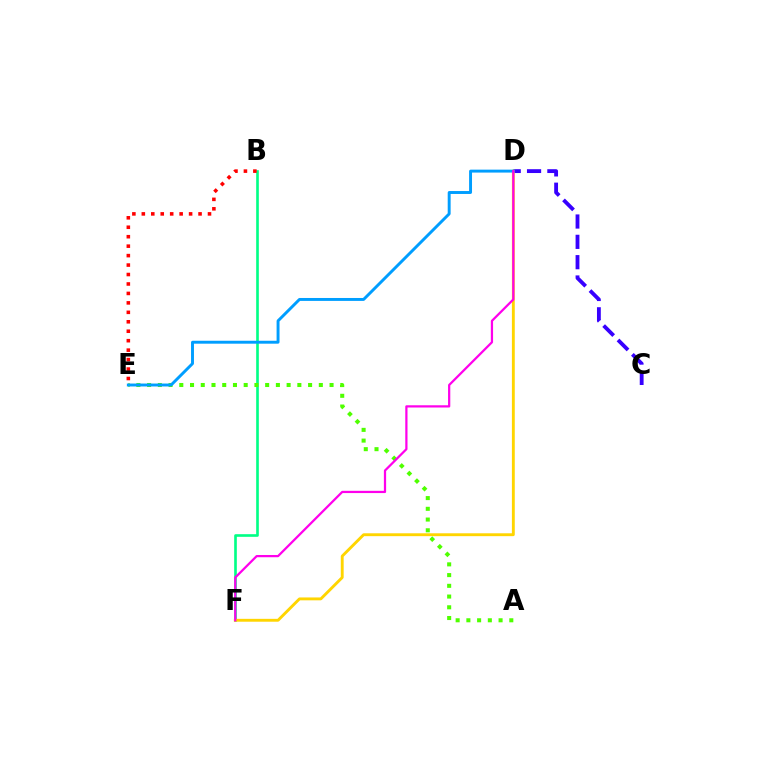{('C', 'D'): [{'color': '#3700ff', 'line_style': 'dashed', 'thickness': 2.76}], ('B', 'F'): [{'color': '#00ff86', 'line_style': 'solid', 'thickness': 1.9}], ('D', 'F'): [{'color': '#ffd500', 'line_style': 'solid', 'thickness': 2.07}, {'color': '#ff00ed', 'line_style': 'solid', 'thickness': 1.61}], ('A', 'E'): [{'color': '#4fff00', 'line_style': 'dotted', 'thickness': 2.92}], ('B', 'E'): [{'color': '#ff0000', 'line_style': 'dotted', 'thickness': 2.57}], ('D', 'E'): [{'color': '#009eff', 'line_style': 'solid', 'thickness': 2.11}]}